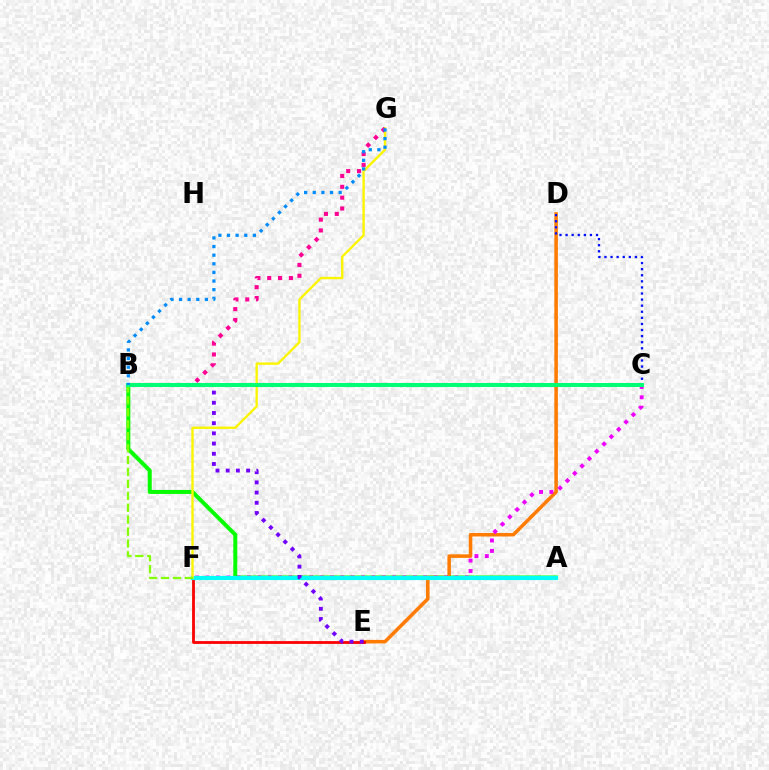{('A', 'B'): [{'color': '#08ff00', 'line_style': 'solid', 'thickness': 2.9}], ('D', 'E'): [{'color': '#ff7c00', 'line_style': 'solid', 'thickness': 2.55}], ('E', 'F'): [{'color': '#ff0000', 'line_style': 'solid', 'thickness': 2.01}], ('C', 'F'): [{'color': '#ee00ff', 'line_style': 'dotted', 'thickness': 2.82}], ('A', 'F'): [{'color': '#00fff6', 'line_style': 'solid', 'thickness': 2.97}], ('F', 'G'): [{'color': '#fcf500', 'line_style': 'solid', 'thickness': 1.7}], ('B', 'F'): [{'color': '#84ff00', 'line_style': 'dashed', 'thickness': 1.62}], ('C', 'D'): [{'color': '#0010ff', 'line_style': 'dotted', 'thickness': 1.65}], ('B', 'G'): [{'color': '#ff0094', 'line_style': 'dotted', 'thickness': 2.94}, {'color': '#008cff', 'line_style': 'dotted', 'thickness': 2.34}], ('B', 'E'): [{'color': '#7200ff', 'line_style': 'dotted', 'thickness': 2.77}], ('B', 'C'): [{'color': '#00ff74', 'line_style': 'solid', 'thickness': 2.89}]}